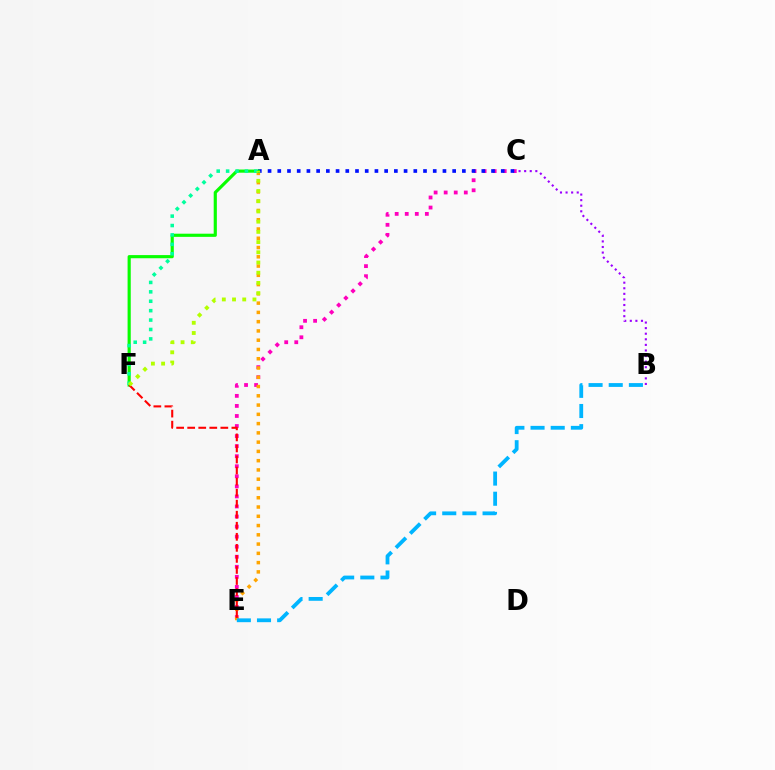{('C', 'E'): [{'color': '#ff00bd', 'line_style': 'dotted', 'thickness': 2.73}], ('B', 'C'): [{'color': '#9b00ff', 'line_style': 'dotted', 'thickness': 1.52}], ('A', 'E'): [{'color': '#ffa500', 'line_style': 'dotted', 'thickness': 2.52}], ('A', 'C'): [{'color': '#0010ff', 'line_style': 'dotted', 'thickness': 2.64}], ('A', 'F'): [{'color': '#08ff00', 'line_style': 'solid', 'thickness': 2.27}, {'color': '#00ff9d', 'line_style': 'dotted', 'thickness': 2.56}, {'color': '#b3ff00', 'line_style': 'dotted', 'thickness': 2.77}], ('E', 'F'): [{'color': '#ff0000', 'line_style': 'dashed', 'thickness': 1.5}], ('B', 'E'): [{'color': '#00b5ff', 'line_style': 'dashed', 'thickness': 2.74}]}